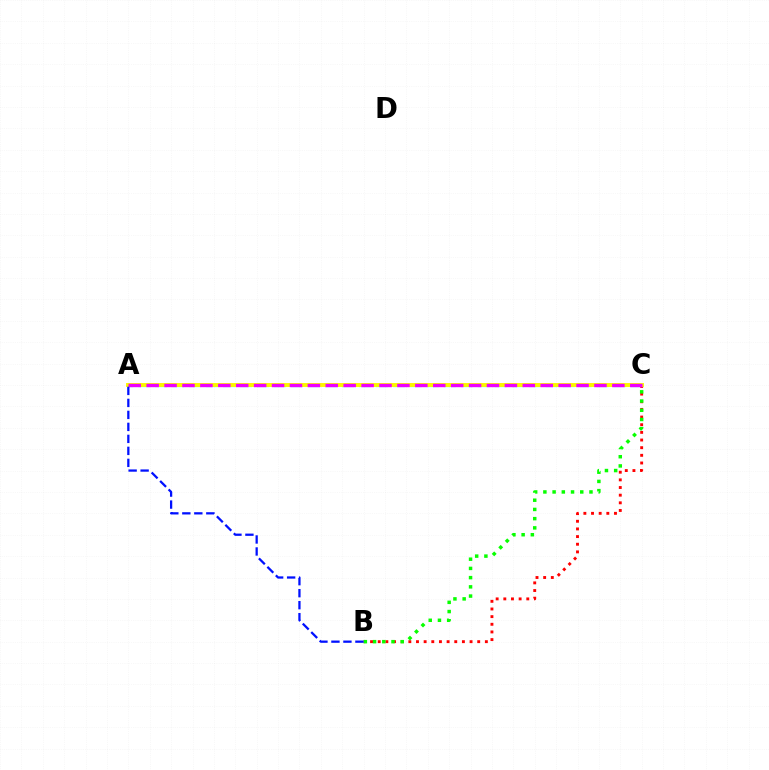{('A', 'C'): [{'color': '#00fff6', 'line_style': 'dashed', 'thickness': 2.31}, {'color': '#fcf500', 'line_style': 'solid', 'thickness': 2.82}, {'color': '#ee00ff', 'line_style': 'dashed', 'thickness': 2.43}], ('B', 'C'): [{'color': '#ff0000', 'line_style': 'dotted', 'thickness': 2.08}, {'color': '#08ff00', 'line_style': 'dotted', 'thickness': 2.5}], ('A', 'B'): [{'color': '#0010ff', 'line_style': 'dashed', 'thickness': 1.63}]}